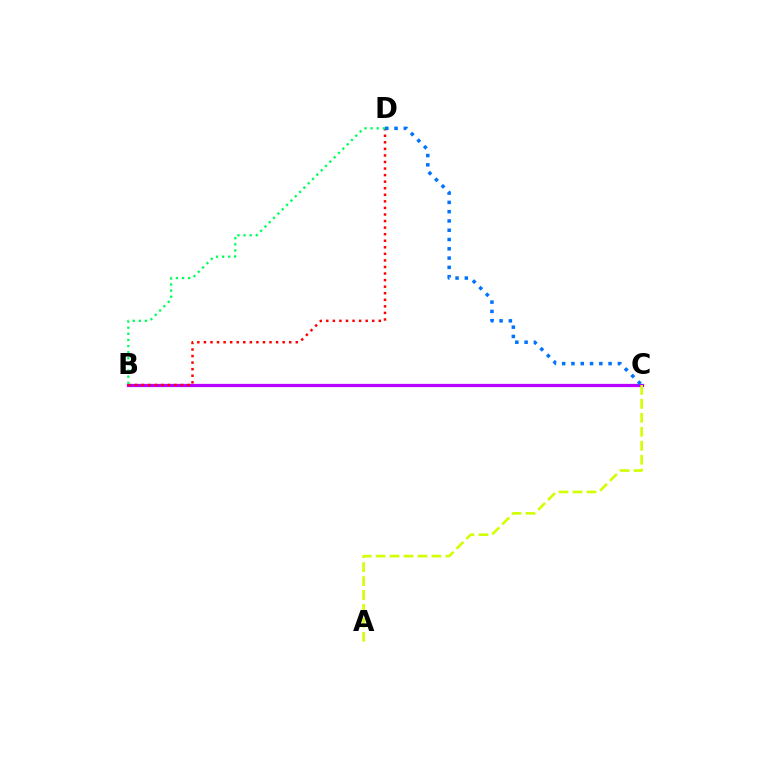{('B', 'C'): [{'color': '#b900ff', 'line_style': 'solid', 'thickness': 2.33}], ('A', 'C'): [{'color': '#d1ff00', 'line_style': 'dashed', 'thickness': 1.9}], ('B', 'D'): [{'color': '#ff0000', 'line_style': 'dotted', 'thickness': 1.78}, {'color': '#00ff5c', 'line_style': 'dotted', 'thickness': 1.66}], ('C', 'D'): [{'color': '#0074ff', 'line_style': 'dotted', 'thickness': 2.52}]}